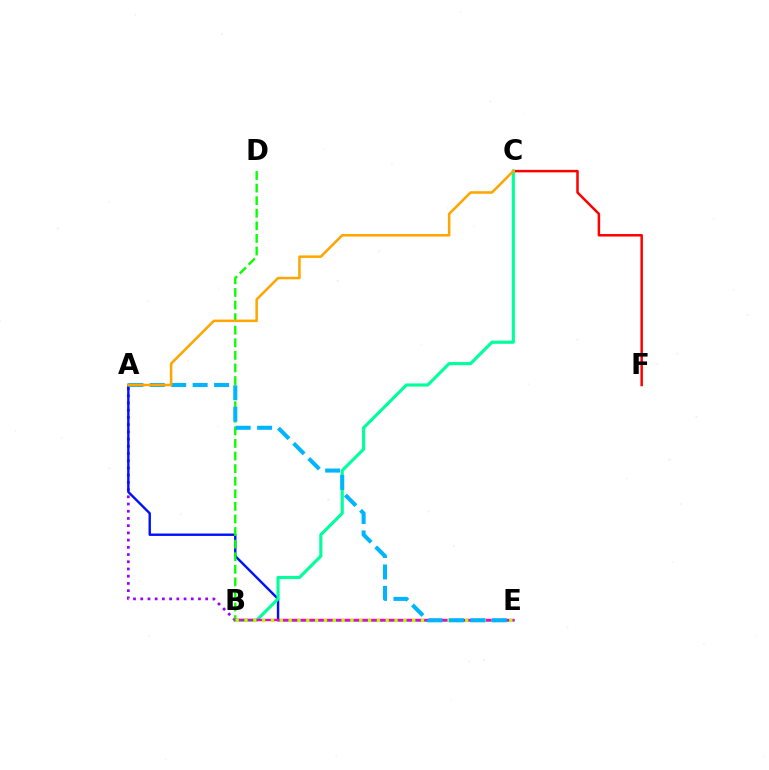{('A', 'B'): [{'color': '#9b00ff', 'line_style': 'dotted', 'thickness': 1.96}], ('C', 'F'): [{'color': '#ff0000', 'line_style': 'solid', 'thickness': 1.8}], ('A', 'E'): [{'color': '#0010ff', 'line_style': 'solid', 'thickness': 1.74}, {'color': '#00b5ff', 'line_style': 'dashed', 'thickness': 2.91}], ('B', 'C'): [{'color': '#00ff9d', 'line_style': 'solid', 'thickness': 2.27}], ('B', 'D'): [{'color': '#08ff00', 'line_style': 'dashed', 'thickness': 1.71}], ('B', 'E'): [{'color': '#ff00bd', 'line_style': 'solid', 'thickness': 1.74}, {'color': '#b3ff00', 'line_style': 'dotted', 'thickness': 2.4}], ('A', 'C'): [{'color': '#ffa500', 'line_style': 'solid', 'thickness': 1.82}]}